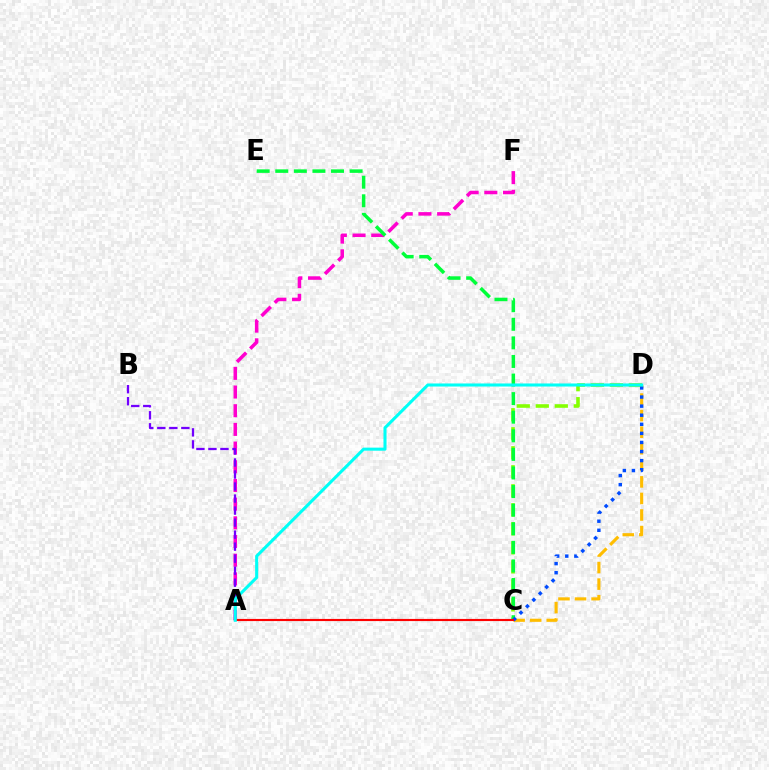{('A', 'F'): [{'color': '#ff00cf', 'line_style': 'dashed', 'thickness': 2.54}], ('C', 'D'): [{'color': '#ffbd00', 'line_style': 'dashed', 'thickness': 2.25}, {'color': '#84ff00', 'line_style': 'dashed', 'thickness': 2.58}, {'color': '#004bff', 'line_style': 'dotted', 'thickness': 2.47}], ('A', 'B'): [{'color': '#7200ff', 'line_style': 'dashed', 'thickness': 1.63}], ('C', 'E'): [{'color': '#00ff39', 'line_style': 'dashed', 'thickness': 2.53}], ('A', 'C'): [{'color': '#ff0000', 'line_style': 'solid', 'thickness': 1.54}], ('A', 'D'): [{'color': '#00fff6', 'line_style': 'solid', 'thickness': 2.21}]}